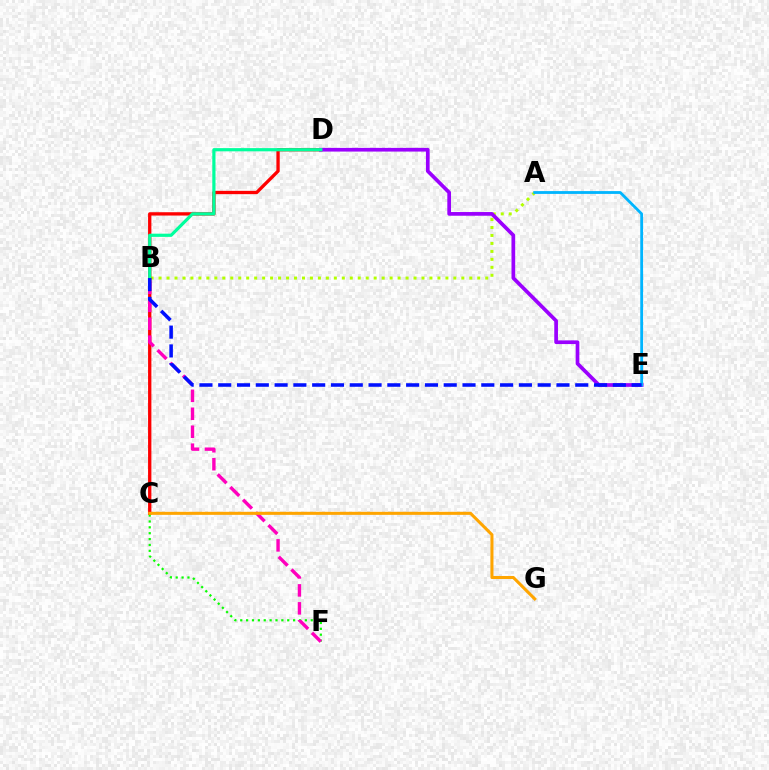{('A', 'B'): [{'color': '#b3ff00', 'line_style': 'dotted', 'thickness': 2.16}], ('C', 'D'): [{'color': '#ff0000', 'line_style': 'solid', 'thickness': 2.39}], ('D', 'E'): [{'color': '#9b00ff', 'line_style': 'solid', 'thickness': 2.66}], ('C', 'F'): [{'color': '#08ff00', 'line_style': 'dotted', 'thickness': 1.6}], ('A', 'E'): [{'color': '#00b5ff', 'line_style': 'solid', 'thickness': 2.03}], ('B', 'F'): [{'color': '#ff00bd', 'line_style': 'dashed', 'thickness': 2.44}], ('B', 'D'): [{'color': '#00ff9d', 'line_style': 'solid', 'thickness': 2.3}], ('C', 'G'): [{'color': '#ffa500', 'line_style': 'solid', 'thickness': 2.19}], ('B', 'E'): [{'color': '#0010ff', 'line_style': 'dashed', 'thickness': 2.55}]}